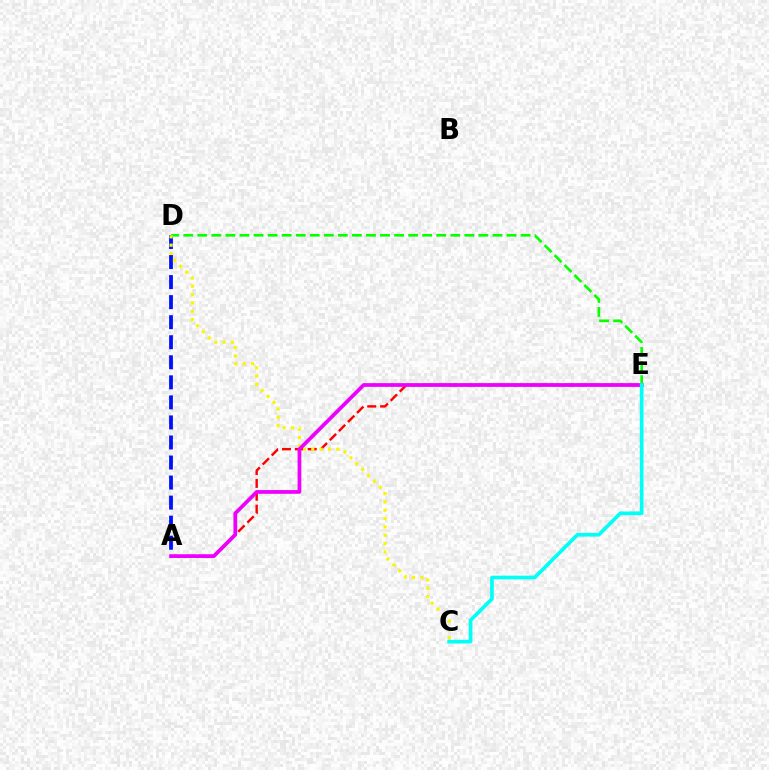{('A', 'E'): [{'color': '#ff0000', 'line_style': 'dashed', 'thickness': 1.75}, {'color': '#ee00ff', 'line_style': 'solid', 'thickness': 2.69}], ('A', 'D'): [{'color': '#0010ff', 'line_style': 'dashed', 'thickness': 2.72}], ('D', 'E'): [{'color': '#08ff00', 'line_style': 'dashed', 'thickness': 1.91}], ('C', 'D'): [{'color': '#fcf500', 'line_style': 'dotted', 'thickness': 2.26}], ('C', 'E'): [{'color': '#00fff6', 'line_style': 'solid', 'thickness': 2.64}]}